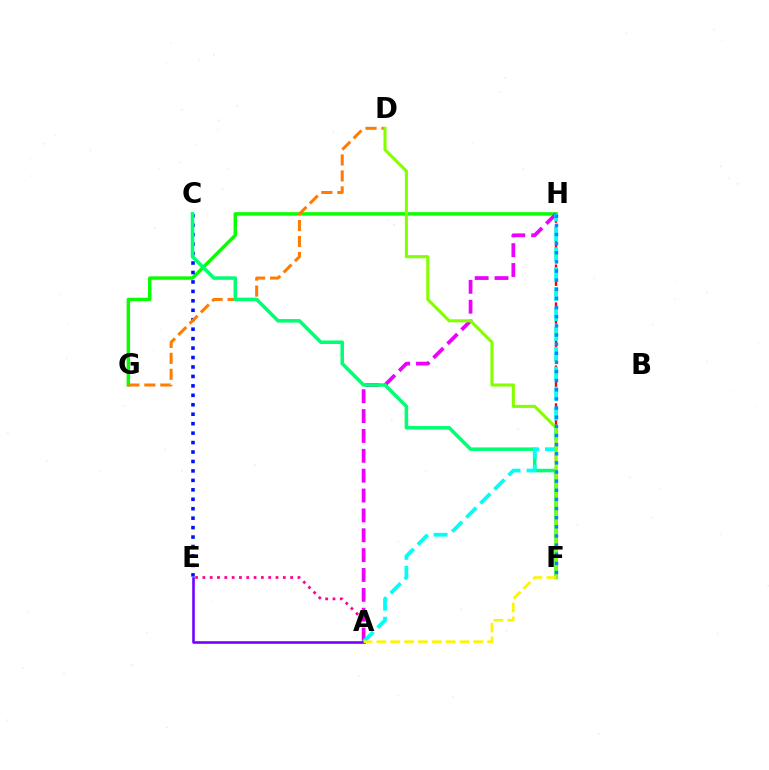{('F', 'H'): [{'color': '#ff0000', 'line_style': 'dashed', 'thickness': 1.71}, {'color': '#008cff', 'line_style': 'dotted', 'thickness': 2.48}], ('G', 'H'): [{'color': '#08ff00', 'line_style': 'solid', 'thickness': 2.47}], ('A', 'H'): [{'color': '#ee00ff', 'line_style': 'dashed', 'thickness': 2.7}, {'color': '#00fff6', 'line_style': 'dashed', 'thickness': 2.71}], ('C', 'E'): [{'color': '#0010ff', 'line_style': 'dotted', 'thickness': 2.57}], ('D', 'G'): [{'color': '#ff7c00', 'line_style': 'dashed', 'thickness': 2.17}], ('C', 'F'): [{'color': '#00ff74', 'line_style': 'solid', 'thickness': 2.54}], ('A', 'E'): [{'color': '#ff0094', 'line_style': 'dotted', 'thickness': 1.99}, {'color': '#7200ff', 'line_style': 'solid', 'thickness': 1.87}], ('D', 'F'): [{'color': '#84ff00', 'line_style': 'solid', 'thickness': 2.22}], ('A', 'F'): [{'color': '#fcf500', 'line_style': 'dashed', 'thickness': 1.88}]}